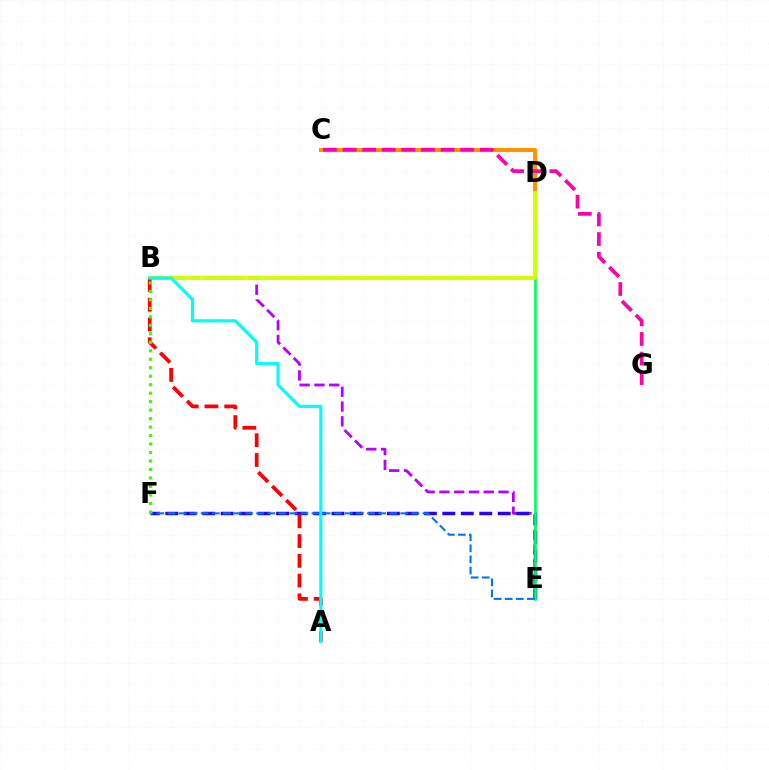{('B', 'E'): [{'color': '#b900ff', 'line_style': 'dashed', 'thickness': 2.01}], ('E', 'F'): [{'color': '#2500ff', 'line_style': 'dashed', 'thickness': 2.51}, {'color': '#0074ff', 'line_style': 'dashed', 'thickness': 1.51}], ('C', 'D'): [{'color': '#ff9400', 'line_style': 'solid', 'thickness': 2.96}], ('D', 'E'): [{'color': '#00ff5c', 'line_style': 'solid', 'thickness': 1.9}], ('B', 'D'): [{'color': '#d1ff00', 'line_style': 'solid', 'thickness': 2.78}], ('A', 'B'): [{'color': '#ff0000', 'line_style': 'dashed', 'thickness': 2.68}, {'color': '#00fff6', 'line_style': 'solid', 'thickness': 2.28}], ('B', 'F'): [{'color': '#3dff00', 'line_style': 'dotted', 'thickness': 2.3}], ('C', 'G'): [{'color': '#ff00ac', 'line_style': 'dashed', 'thickness': 2.66}]}